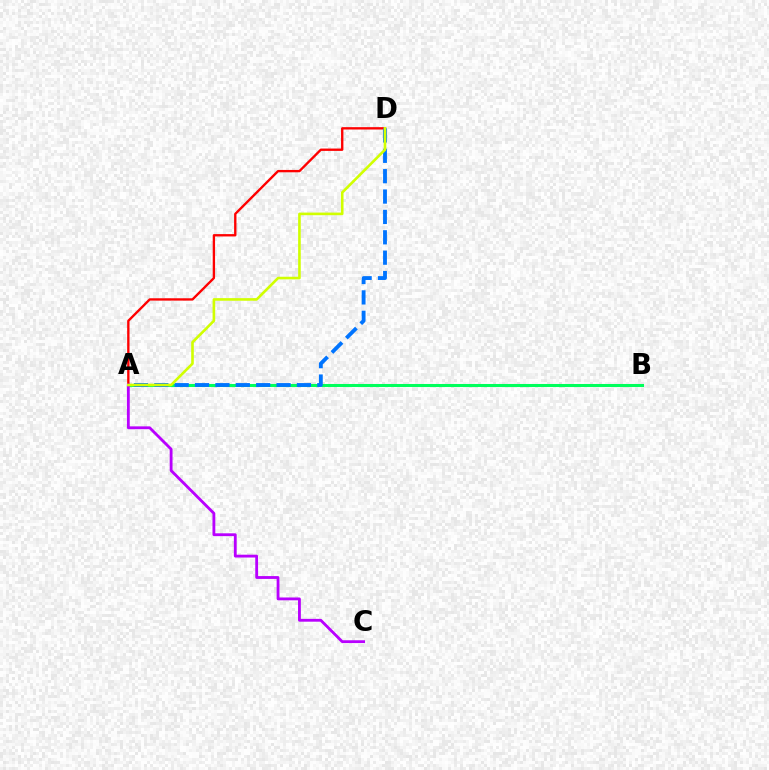{('A', 'B'): [{'color': '#00ff5c', 'line_style': 'solid', 'thickness': 2.19}], ('A', 'D'): [{'color': '#ff0000', 'line_style': 'solid', 'thickness': 1.69}, {'color': '#0074ff', 'line_style': 'dashed', 'thickness': 2.77}, {'color': '#d1ff00', 'line_style': 'solid', 'thickness': 1.89}], ('A', 'C'): [{'color': '#b900ff', 'line_style': 'solid', 'thickness': 2.03}]}